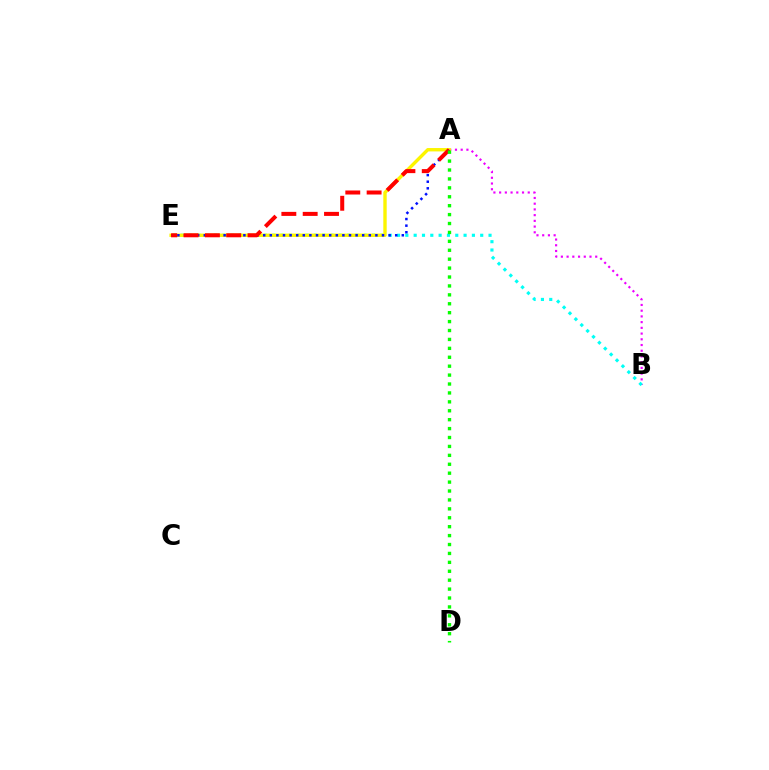{('A', 'B'): [{'color': '#ee00ff', 'line_style': 'dotted', 'thickness': 1.56}], ('B', 'E'): [{'color': '#00fff6', 'line_style': 'dotted', 'thickness': 2.26}], ('A', 'E'): [{'color': '#fcf500', 'line_style': 'solid', 'thickness': 2.44}, {'color': '#0010ff', 'line_style': 'dotted', 'thickness': 1.79}, {'color': '#ff0000', 'line_style': 'dashed', 'thickness': 2.9}], ('A', 'D'): [{'color': '#08ff00', 'line_style': 'dotted', 'thickness': 2.42}]}